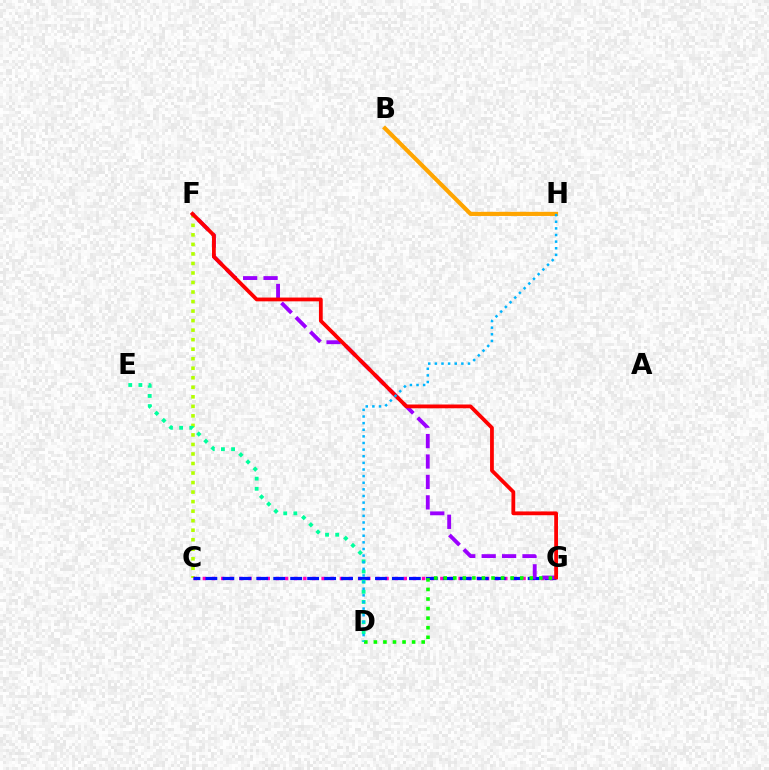{('C', 'F'): [{'color': '#b3ff00', 'line_style': 'dotted', 'thickness': 2.59}], ('C', 'G'): [{'color': '#ff00bd', 'line_style': 'dotted', 'thickness': 2.48}, {'color': '#0010ff', 'line_style': 'dashed', 'thickness': 2.3}], ('D', 'E'): [{'color': '#00ff9d', 'line_style': 'dotted', 'thickness': 2.75}], ('B', 'H'): [{'color': '#ffa500', 'line_style': 'solid', 'thickness': 2.99}], ('F', 'G'): [{'color': '#9b00ff', 'line_style': 'dashed', 'thickness': 2.77}, {'color': '#ff0000', 'line_style': 'solid', 'thickness': 2.72}], ('D', 'G'): [{'color': '#08ff00', 'line_style': 'dotted', 'thickness': 2.6}], ('D', 'H'): [{'color': '#00b5ff', 'line_style': 'dotted', 'thickness': 1.8}]}